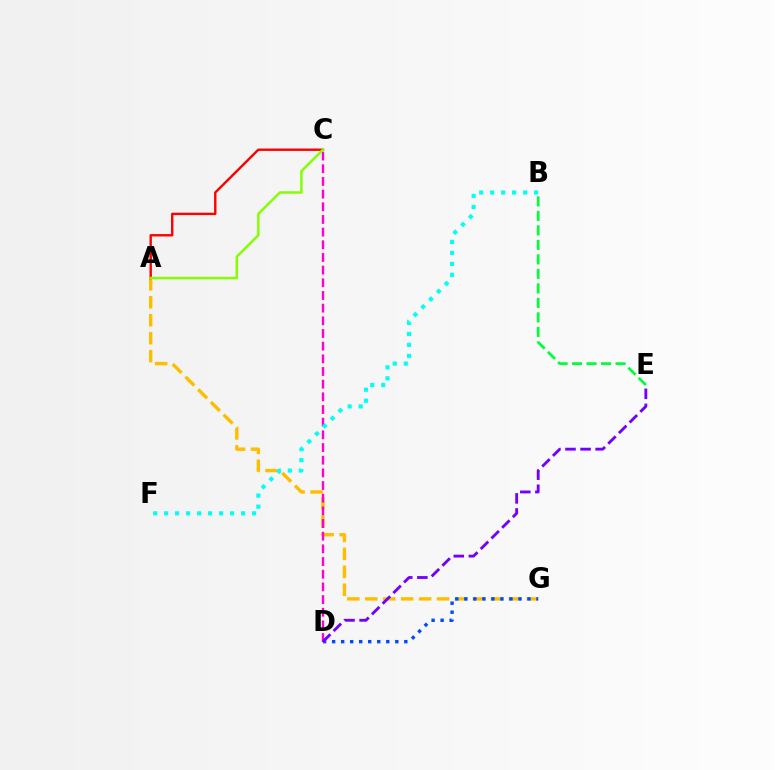{('A', 'G'): [{'color': '#ffbd00', 'line_style': 'dashed', 'thickness': 2.44}], ('C', 'D'): [{'color': '#ff00cf', 'line_style': 'dashed', 'thickness': 1.72}], ('D', 'G'): [{'color': '#004bff', 'line_style': 'dotted', 'thickness': 2.45}], ('D', 'E'): [{'color': '#7200ff', 'line_style': 'dashed', 'thickness': 2.05}], ('B', 'E'): [{'color': '#00ff39', 'line_style': 'dashed', 'thickness': 1.97}], ('A', 'C'): [{'color': '#ff0000', 'line_style': 'solid', 'thickness': 1.72}, {'color': '#84ff00', 'line_style': 'solid', 'thickness': 1.79}], ('B', 'F'): [{'color': '#00fff6', 'line_style': 'dotted', 'thickness': 2.99}]}